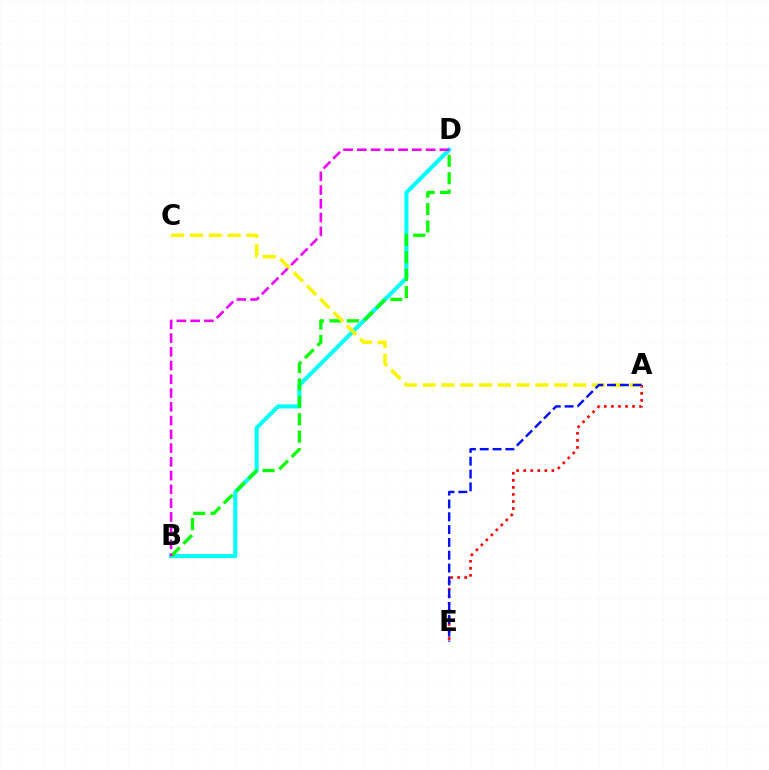{('B', 'D'): [{'color': '#00fff6', 'line_style': 'solid', 'thickness': 2.93}, {'color': '#08ff00', 'line_style': 'dashed', 'thickness': 2.37}, {'color': '#ee00ff', 'line_style': 'dashed', 'thickness': 1.87}], ('A', 'E'): [{'color': '#ff0000', 'line_style': 'dotted', 'thickness': 1.91}, {'color': '#0010ff', 'line_style': 'dashed', 'thickness': 1.74}], ('A', 'C'): [{'color': '#fcf500', 'line_style': 'dashed', 'thickness': 2.55}]}